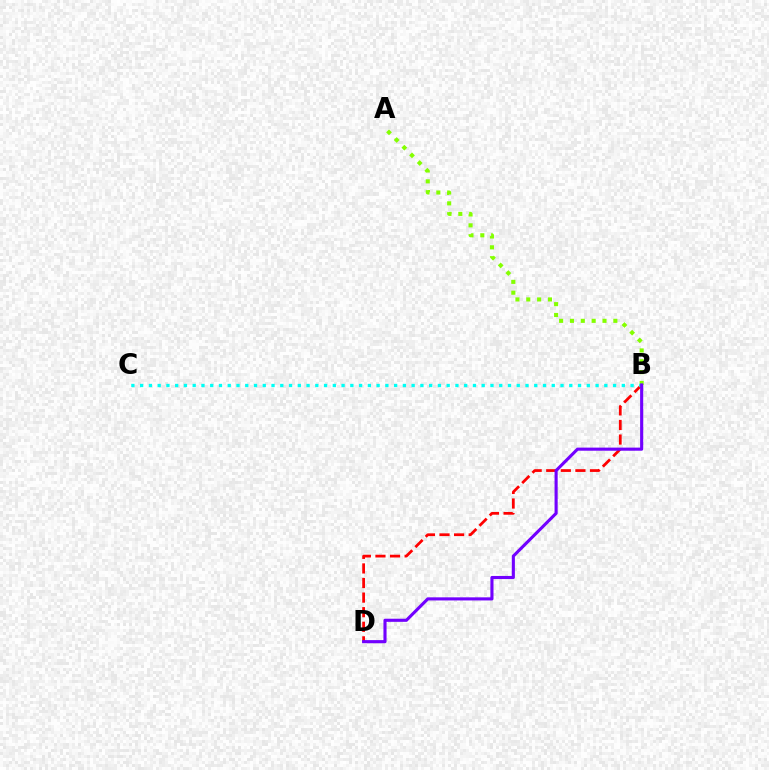{('B', 'D'): [{'color': '#ff0000', 'line_style': 'dashed', 'thickness': 1.98}, {'color': '#7200ff', 'line_style': 'solid', 'thickness': 2.24}], ('A', 'B'): [{'color': '#84ff00', 'line_style': 'dotted', 'thickness': 2.95}], ('B', 'C'): [{'color': '#00fff6', 'line_style': 'dotted', 'thickness': 2.38}]}